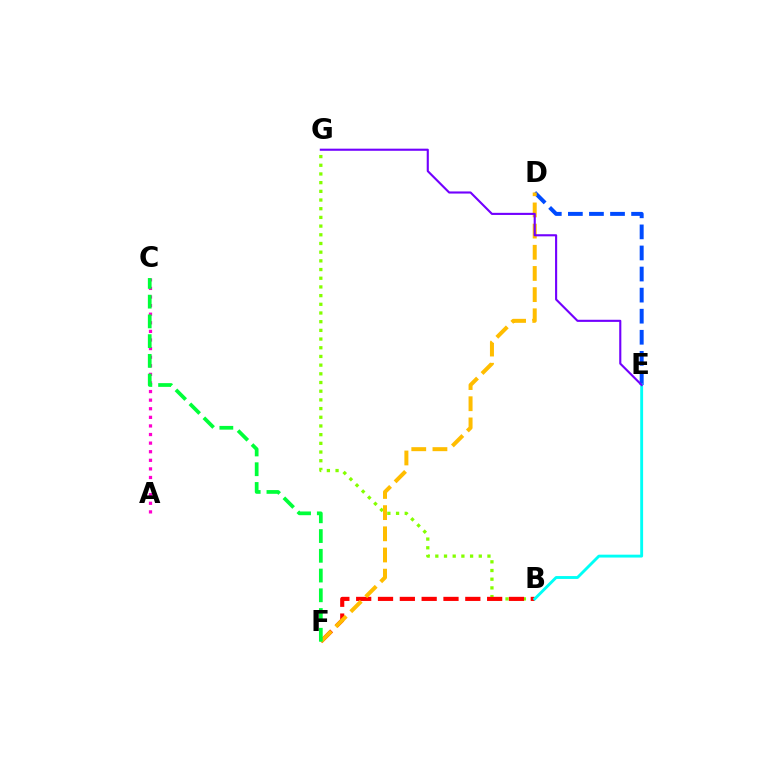{('D', 'E'): [{'color': '#004bff', 'line_style': 'dashed', 'thickness': 2.86}], ('B', 'G'): [{'color': '#84ff00', 'line_style': 'dotted', 'thickness': 2.36}], ('B', 'F'): [{'color': '#ff0000', 'line_style': 'dashed', 'thickness': 2.97}], ('D', 'F'): [{'color': '#ffbd00', 'line_style': 'dashed', 'thickness': 2.88}], ('B', 'E'): [{'color': '#00fff6', 'line_style': 'solid', 'thickness': 2.07}], ('E', 'G'): [{'color': '#7200ff', 'line_style': 'solid', 'thickness': 1.52}], ('A', 'C'): [{'color': '#ff00cf', 'line_style': 'dotted', 'thickness': 2.34}], ('C', 'F'): [{'color': '#00ff39', 'line_style': 'dashed', 'thickness': 2.68}]}